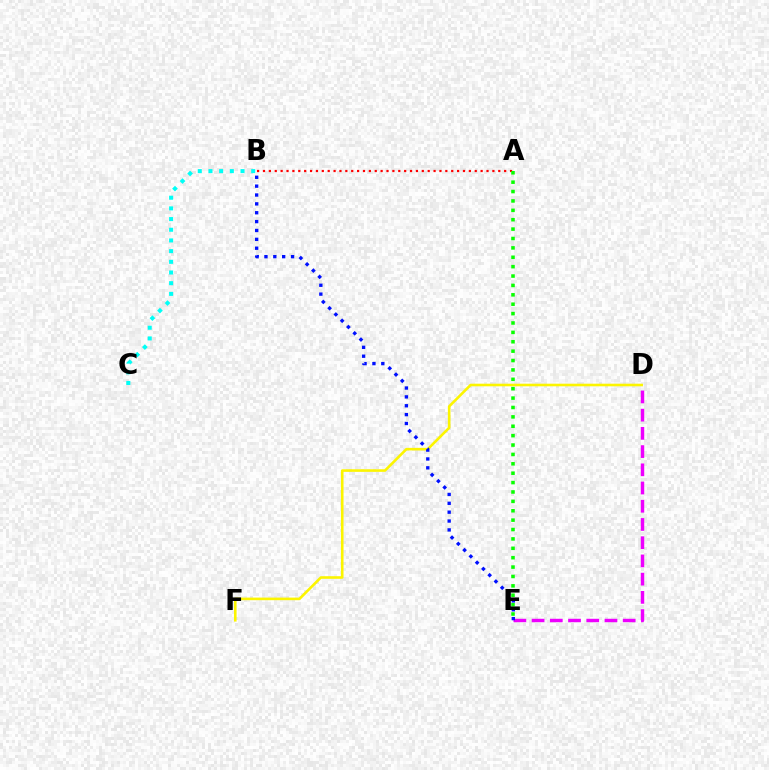{('D', 'F'): [{'color': '#fcf500', 'line_style': 'solid', 'thickness': 1.87}], ('B', 'C'): [{'color': '#00fff6', 'line_style': 'dotted', 'thickness': 2.9}], ('A', 'B'): [{'color': '#ff0000', 'line_style': 'dotted', 'thickness': 1.6}], ('D', 'E'): [{'color': '#ee00ff', 'line_style': 'dashed', 'thickness': 2.48}], ('A', 'E'): [{'color': '#08ff00', 'line_style': 'dotted', 'thickness': 2.55}], ('B', 'E'): [{'color': '#0010ff', 'line_style': 'dotted', 'thickness': 2.41}]}